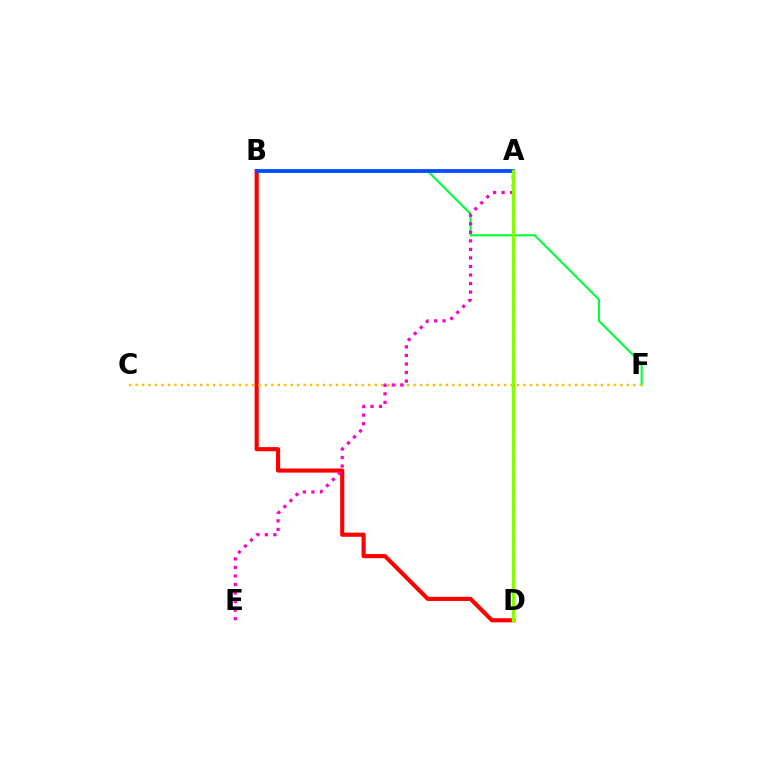{('B', 'D'): [{'color': '#ff0000', 'line_style': 'solid', 'thickness': 2.97}], ('B', 'F'): [{'color': '#00ff39', 'line_style': 'solid', 'thickness': 1.53}], ('C', 'F'): [{'color': '#ffbd00', 'line_style': 'dotted', 'thickness': 1.76}], ('A', 'D'): [{'color': '#00fff6', 'line_style': 'dashed', 'thickness': 2.24}, {'color': '#7200ff', 'line_style': 'dashed', 'thickness': 2.17}, {'color': '#84ff00', 'line_style': 'solid', 'thickness': 2.42}], ('A', 'E'): [{'color': '#ff00cf', 'line_style': 'dotted', 'thickness': 2.32}], ('A', 'B'): [{'color': '#004bff', 'line_style': 'solid', 'thickness': 2.71}]}